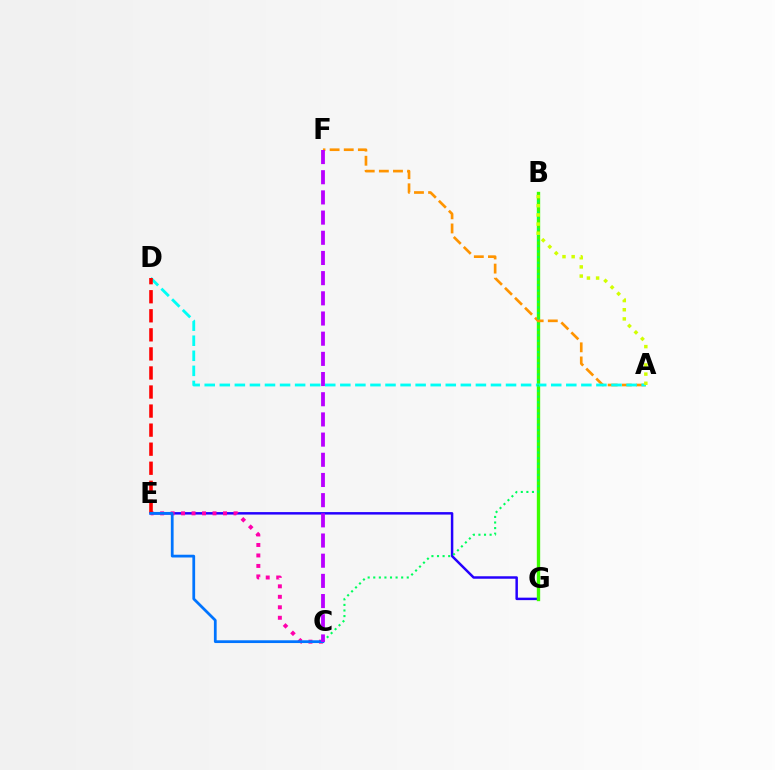{('E', 'G'): [{'color': '#2500ff', 'line_style': 'solid', 'thickness': 1.78}], ('B', 'G'): [{'color': '#3dff00', 'line_style': 'solid', 'thickness': 2.42}], ('A', 'F'): [{'color': '#ff9400', 'line_style': 'dashed', 'thickness': 1.92}], ('C', 'E'): [{'color': '#ff00ac', 'line_style': 'dotted', 'thickness': 2.85}, {'color': '#0074ff', 'line_style': 'solid', 'thickness': 1.99}], ('A', 'D'): [{'color': '#00fff6', 'line_style': 'dashed', 'thickness': 2.05}], ('D', 'E'): [{'color': '#ff0000', 'line_style': 'dashed', 'thickness': 2.59}], ('B', 'C'): [{'color': '#00ff5c', 'line_style': 'dotted', 'thickness': 1.52}], ('A', 'B'): [{'color': '#d1ff00', 'line_style': 'dotted', 'thickness': 2.49}], ('C', 'F'): [{'color': '#b900ff', 'line_style': 'dashed', 'thickness': 2.74}]}